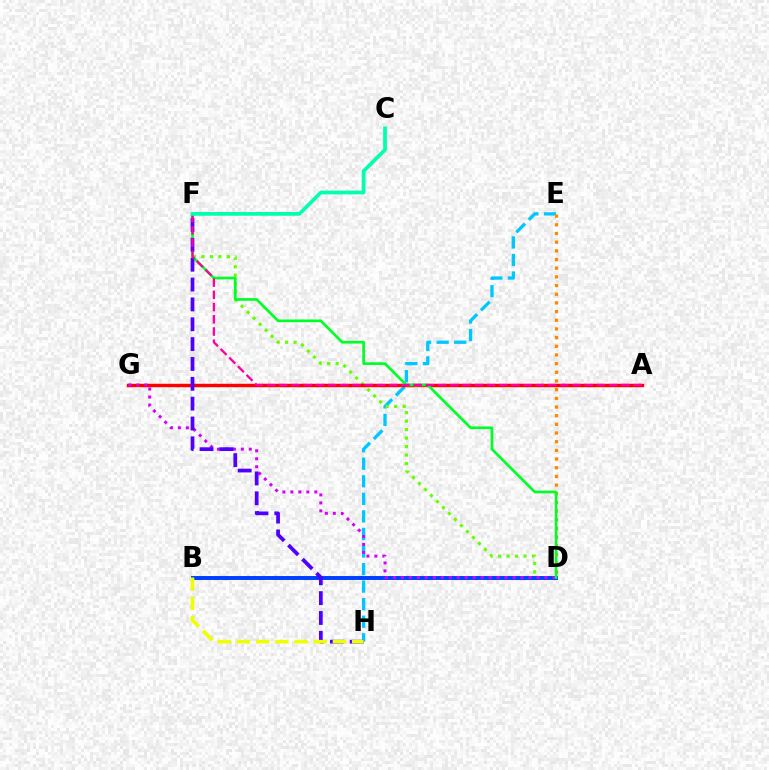{('E', 'H'): [{'color': '#00c7ff', 'line_style': 'dashed', 'thickness': 2.38}], ('D', 'F'): [{'color': '#66ff00', 'line_style': 'dotted', 'thickness': 2.3}, {'color': '#00ff27', 'line_style': 'solid', 'thickness': 1.94}], ('A', 'G'): [{'color': '#ff0000', 'line_style': 'solid', 'thickness': 2.47}], ('B', 'D'): [{'color': '#003fff', 'line_style': 'solid', 'thickness': 2.83}], ('D', 'E'): [{'color': '#ff8800', 'line_style': 'dotted', 'thickness': 2.36}], ('D', 'G'): [{'color': '#d600ff', 'line_style': 'dotted', 'thickness': 2.17}], ('F', 'H'): [{'color': '#4f00ff', 'line_style': 'dashed', 'thickness': 2.7}], ('A', 'F'): [{'color': '#ff00a0', 'line_style': 'dashed', 'thickness': 1.66}], ('C', 'F'): [{'color': '#00ffaf', 'line_style': 'solid', 'thickness': 2.68}], ('B', 'H'): [{'color': '#eeff00', 'line_style': 'dashed', 'thickness': 2.61}]}